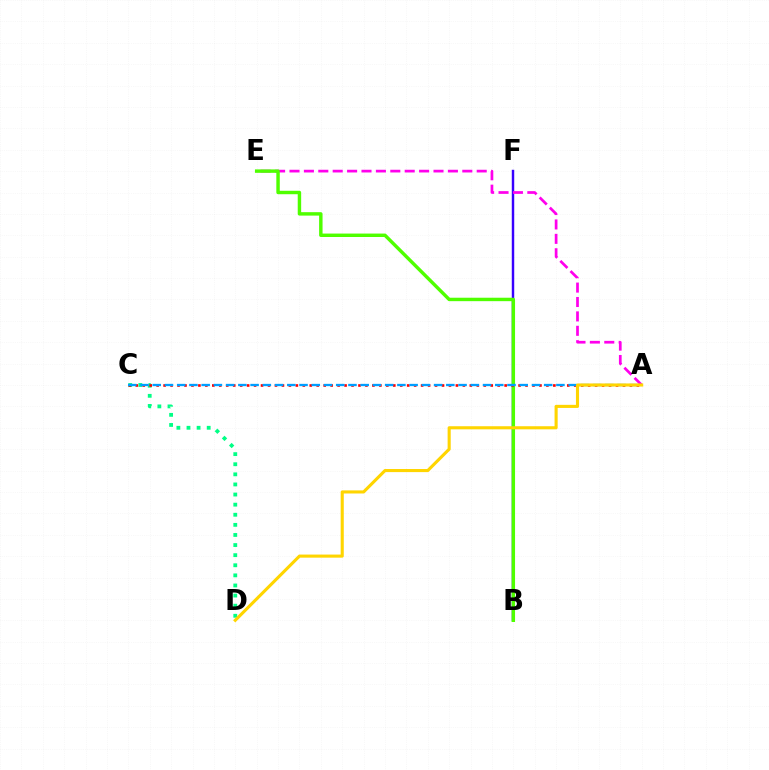{('B', 'F'): [{'color': '#3700ff', 'line_style': 'solid', 'thickness': 1.76}], ('C', 'D'): [{'color': '#00ff86', 'line_style': 'dotted', 'thickness': 2.74}], ('A', 'E'): [{'color': '#ff00ed', 'line_style': 'dashed', 'thickness': 1.96}], ('B', 'E'): [{'color': '#4fff00', 'line_style': 'solid', 'thickness': 2.47}], ('A', 'C'): [{'color': '#ff0000', 'line_style': 'dotted', 'thickness': 1.89}, {'color': '#009eff', 'line_style': 'dashed', 'thickness': 1.66}], ('A', 'D'): [{'color': '#ffd500', 'line_style': 'solid', 'thickness': 2.23}]}